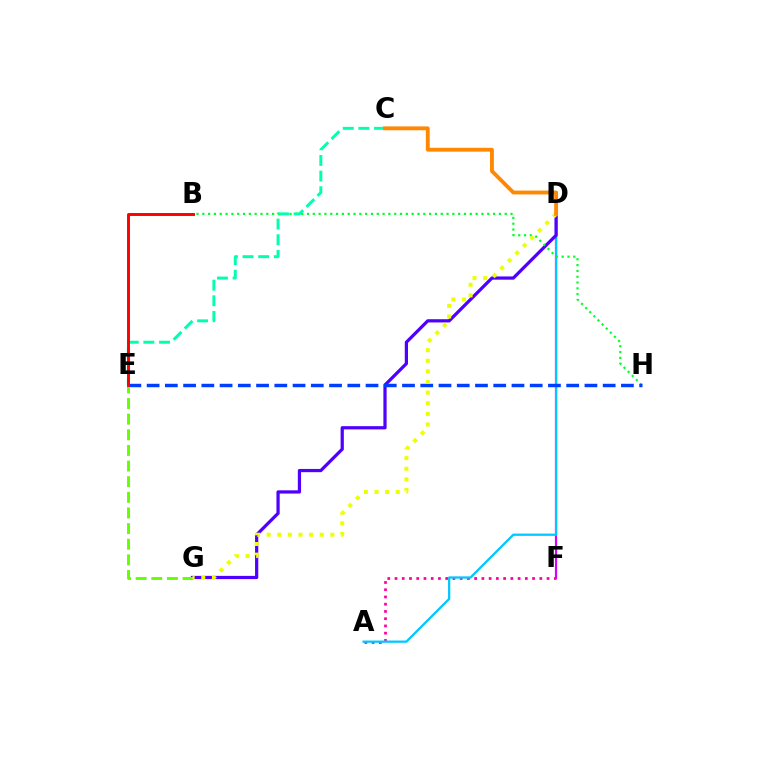{('D', 'F'): [{'color': '#d600ff', 'line_style': 'solid', 'thickness': 1.57}], ('A', 'F'): [{'color': '#ff00a0', 'line_style': 'dotted', 'thickness': 1.97}], ('A', 'D'): [{'color': '#00c7ff', 'line_style': 'solid', 'thickness': 1.63}], ('D', 'G'): [{'color': '#4f00ff', 'line_style': 'solid', 'thickness': 2.33}, {'color': '#eeff00', 'line_style': 'dotted', 'thickness': 2.89}], ('B', 'H'): [{'color': '#00ff27', 'line_style': 'dotted', 'thickness': 1.58}], ('E', 'H'): [{'color': '#003fff', 'line_style': 'dashed', 'thickness': 2.48}], ('E', 'G'): [{'color': '#66ff00', 'line_style': 'dashed', 'thickness': 2.12}], ('C', 'E'): [{'color': '#00ffaf', 'line_style': 'dashed', 'thickness': 2.13}], ('C', 'D'): [{'color': '#ff8800', 'line_style': 'solid', 'thickness': 2.77}], ('B', 'E'): [{'color': '#ff0000', 'line_style': 'solid', 'thickness': 2.11}]}